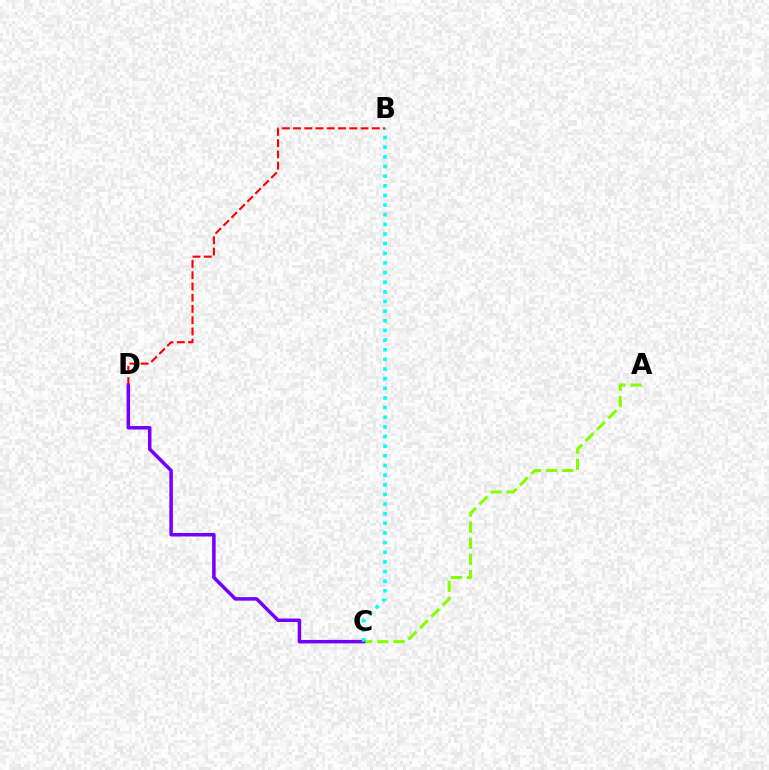{('A', 'C'): [{'color': '#84ff00', 'line_style': 'dashed', 'thickness': 2.19}], ('C', 'D'): [{'color': '#7200ff', 'line_style': 'solid', 'thickness': 2.51}], ('B', 'C'): [{'color': '#00fff6', 'line_style': 'dotted', 'thickness': 2.62}], ('B', 'D'): [{'color': '#ff0000', 'line_style': 'dashed', 'thickness': 1.53}]}